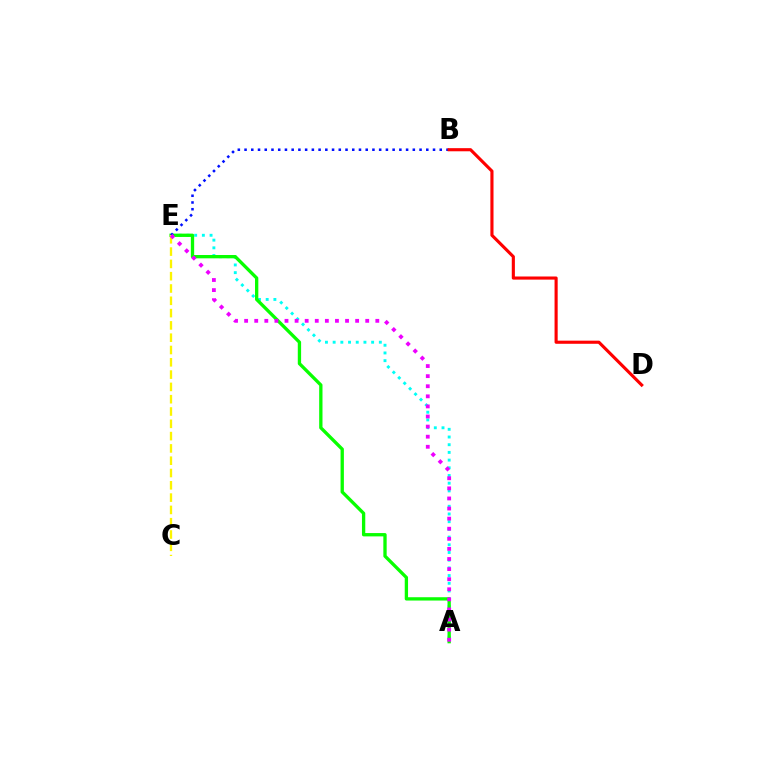{('A', 'E'): [{'color': '#00fff6', 'line_style': 'dotted', 'thickness': 2.09}, {'color': '#08ff00', 'line_style': 'solid', 'thickness': 2.39}, {'color': '#ee00ff', 'line_style': 'dotted', 'thickness': 2.74}], ('B', 'E'): [{'color': '#0010ff', 'line_style': 'dotted', 'thickness': 1.83}], ('C', 'E'): [{'color': '#fcf500', 'line_style': 'dashed', 'thickness': 1.67}], ('B', 'D'): [{'color': '#ff0000', 'line_style': 'solid', 'thickness': 2.25}]}